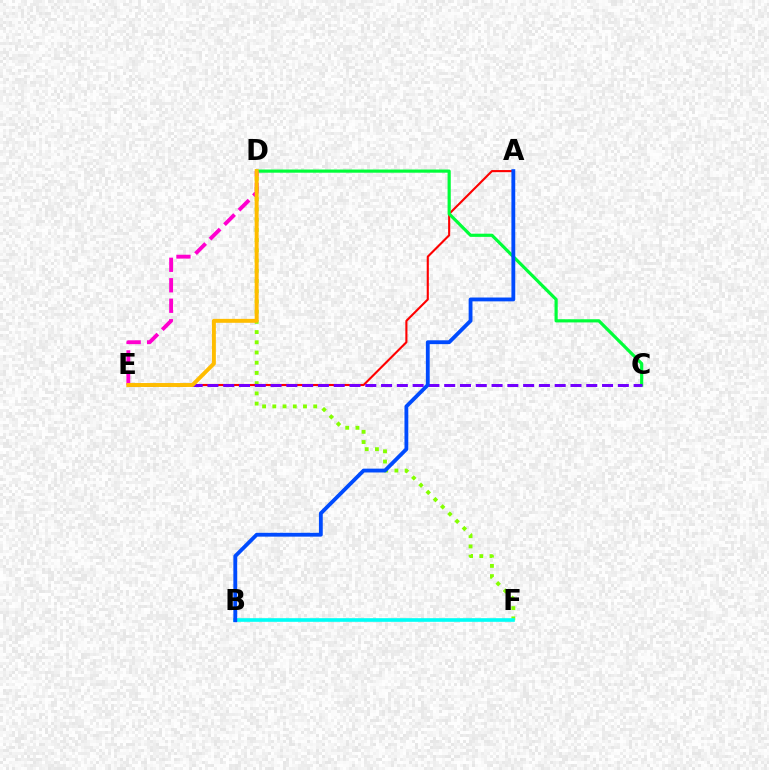{('D', 'F'): [{'color': '#84ff00', 'line_style': 'dotted', 'thickness': 2.78}], ('A', 'E'): [{'color': '#ff0000', 'line_style': 'solid', 'thickness': 1.52}], ('C', 'D'): [{'color': '#00ff39', 'line_style': 'solid', 'thickness': 2.29}], ('C', 'E'): [{'color': '#7200ff', 'line_style': 'dashed', 'thickness': 2.14}], ('D', 'E'): [{'color': '#ff00cf', 'line_style': 'dashed', 'thickness': 2.78}, {'color': '#ffbd00', 'line_style': 'solid', 'thickness': 2.83}], ('B', 'F'): [{'color': '#00fff6', 'line_style': 'solid', 'thickness': 2.61}], ('A', 'B'): [{'color': '#004bff', 'line_style': 'solid', 'thickness': 2.76}]}